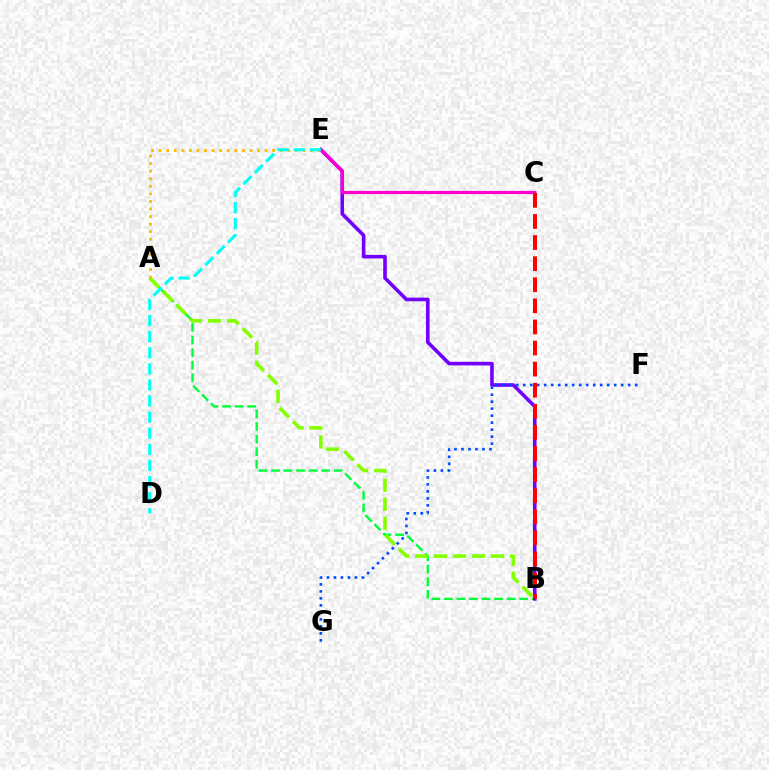{('A', 'B'): [{'color': '#00ff39', 'line_style': 'dashed', 'thickness': 1.71}, {'color': '#84ff00', 'line_style': 'dashed', 'thickness': 2.58}], ('B', 'E'): [{'color': '#7200ff', 'line_style': 'solid', 'thickness': 2.59}], ('F', 'G'): [{'color': '#004bff', 'line_style': 'dotted', 'thickness': 1.9}], ('C', 'E'): [{'color': '#ff00cf', 'line_style': 'solid', 'thickness': 2.27}], ('A', 'E'): [{'color': '#ffbd00', 'line_style': 'dotted', 'thickness': 2.06}], ('B', 'C'): [{'color': '#ff0000', 'line_style': 'dashed', 'thickness': 2.87}], ('D', 'E'): [{'color': '#00fff6', 'line_style': 'dashed', 'thickness': 2.19}]}